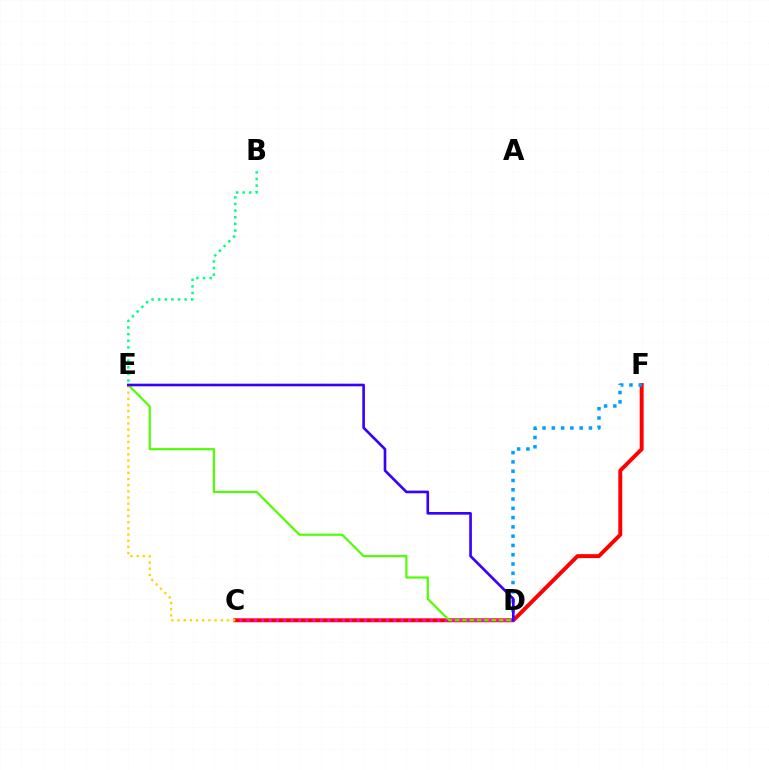{('B', 'E'): [{'color': '#00ff86', 'line_style': 'dotted', 'thickness': 1.8}], ('C', 'F'): [{'color': '#ff0000', 'line_style': 'solid', 'thickness': 2.83}], ('D', 'F'): [{'color': '#009eff', 'line_style': 'dotted', 'thickness': 2.52}], ('D', 'E'): [{'color': '#4fff00', 'line_style': 'solid', 'thickness': 1.57}, {'color': '#3700ff', 'line_style': 'solid', 'thickness': 1.9}], ('C', 'D'): [{'color': '#ff00ed', 'line_style': 'dotted', 'thickness': 1.99}], ('C', 'E'): [{'color': '#ffd500', 'line_style': 'dotted', 'thickness': 1.68}]}